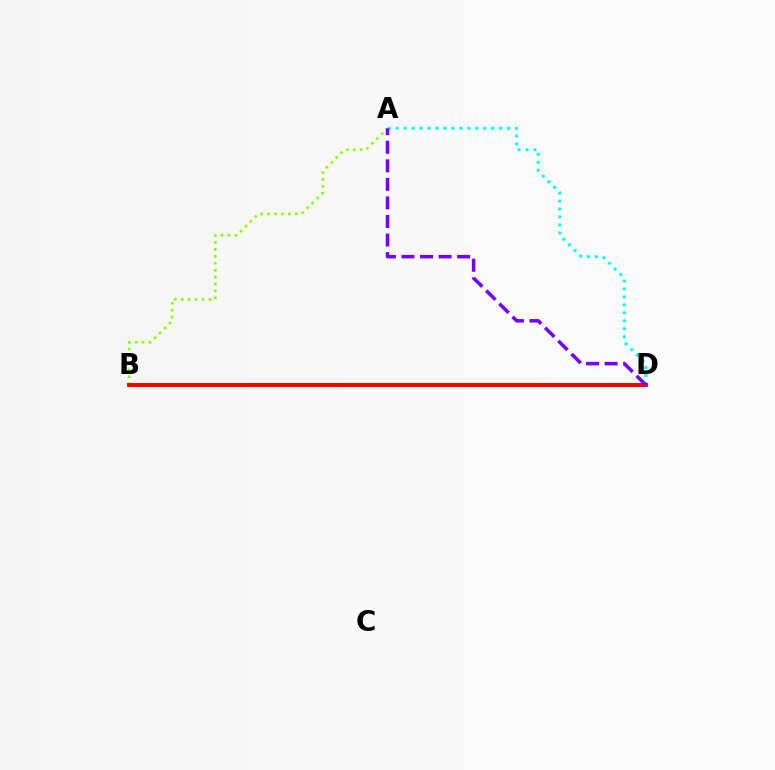{('A', 'B'): [{'color': '#84ff00', 'line_style': 'dotted', 'thickness': 1.88}], ('A', 'D'): [{'color': '#00fff6', 'line_style': 'dotted', 'thickness': 2.16}, {'color': '#7200ff', 'line_style': 'dashed', 'thickness': 2.52}], ('B', 'D'): [{'color': '#ff0000', 'line_style': 'solid', 'thickness': 2.88}]}